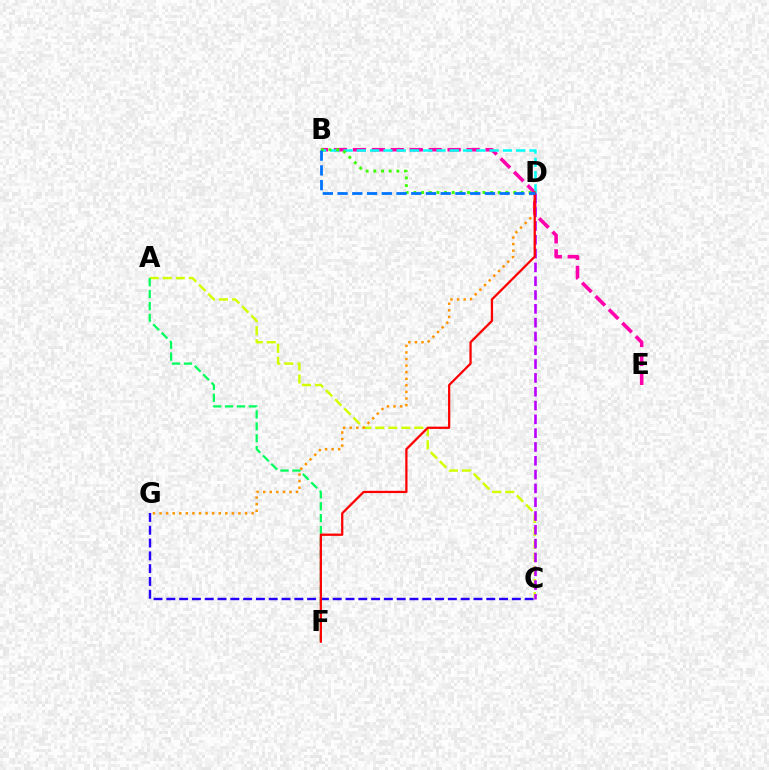{('C', 'G'): [{'color': '#2500ff', 'line_style': 'dashed', 'thickness': 1.74}], ('A', 'C'): [{'color': '#d1ff00', 'line_style': 'dashed', 'thickness': 1.77}], ('B', 'E'): [{'color': '#ff00ac', 'line_style': 'dashed', 'thickness': 2.57}], ('D', 'G'): [{'color': '#ff9400', 'line_style': 'dotted', 'thickness': 1.79}], ('C', 'D'): [{'color': '#b900ff', 'line_style': 'dashed', 'thickness': 1.88}], ('A', 'F'): [{'color': '#00ff5c', 'line_style': 'dashed', 'thickness': 1.62}], ('B', 'D'): [{'color': '#00fff6', 'line_style': 'dashed', 'thickness': 1.8}, {'color': '#3dff00', 'line_style': 'dotted', 'thickness': 2.09}, {'color': '#0074ff', 'line_style': 'dashed', 'thickness': 2.0}], ('D', 'F'): [{'color': '#ff0000', 'line_style': 'solid', 'thickness': 1.63}]}